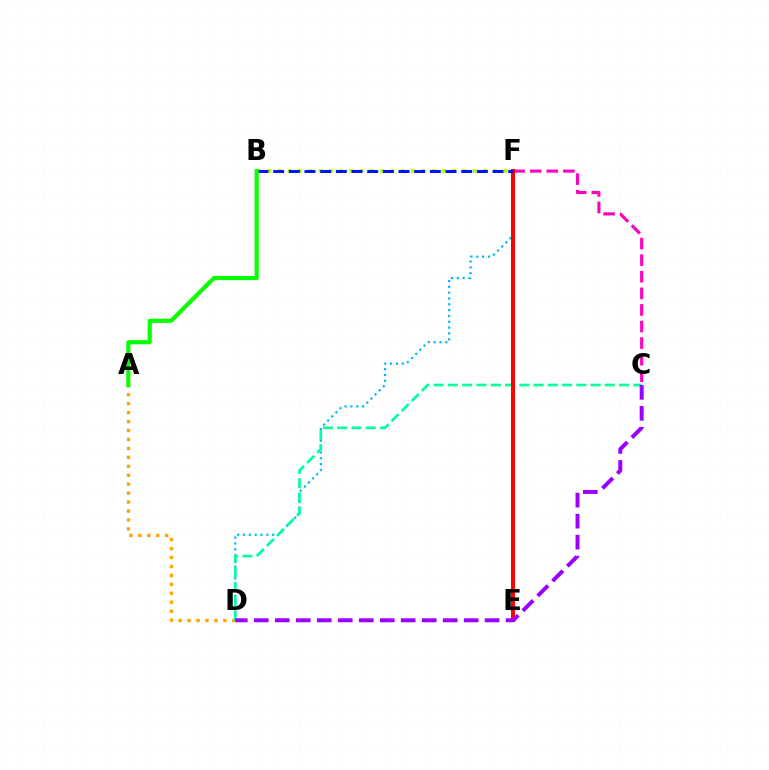{('B', 'F'): [{'color': '#b3ff00', 'line_style': 'dotted', 'thickness': 2.79}, {'color': '#0010ff', 'line_style': 'dashed', 'thickness': 2.13}], ('D', 'F'): [{'color': '#00b5ff', 'line_style': 'dotted', 'thickness': 1.58}], ('A', 'D'): [{'color': '#ffa500', 'line_style': 'dotted', 'thickness': 2.43}], ('C', 'D'): [{'color': '#00ff9d', 'line_style': 'dashed', 'thickness': 1.94}, {'color': '#9b00ff', 'line_style': 'dashed', 'thickness': 2.85}], ('C', 'F'): [{'color': '#ff00bd', 'line_style': 'dashed', 'thickness': 2.25}], ('E', 'F'): [{'color': '#ff0000', 'line_style': 'solid', 'thickness': 2.88}], ('A', 'B'): [{'color': '#08ff00', 'line_style': 'solid', 'thickness': 2.99}]}